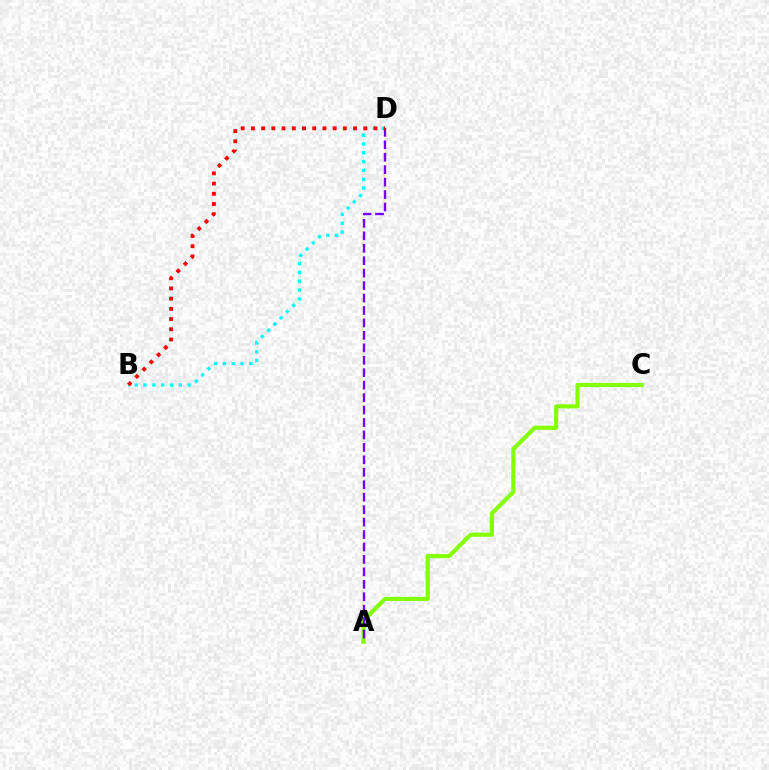{('B', 'D'): [{'color': '#00fff6', 'line_style': 'dotted', 'thickness': 2.4}, {'color': '#ff0000', 'line_style': 'dotted', 'thickness': 2.78}], ('A', 'C'): [{'color': '#84ff00', 'line_style': 'solid', 'thickness': 3.0}], ('A', 'D'): [{'color': '#7200ff', 'line_style': 'dashed', 'thickness': 1.69}]}